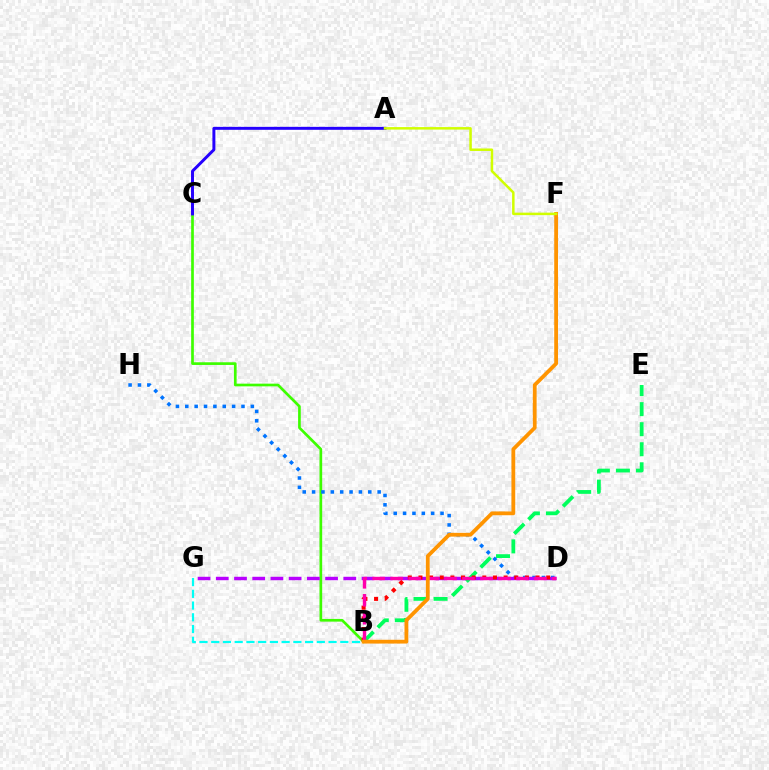{('B', 'E'): [{'color': '#00ff5c', 'line_style': 'dashed', 'thickness': 2.72}], ('B', 'C'): [{'color': '#3dff00', 'line_style': 'solid', 'thickness': 1.94}], ('D', 'H'): [{'color': '#0074ff', 'line_style': 'dotted', 'thickness': 2.54}], ('B', 'G'): [{'color': '#00fff6', 'line_style': 'dashed', 'thickness': 1.59}], ('D', 'G'): [{'color': '#b900ff', 'line_style': 'dashed', 'thickness': 2.47}], ('B', 'D'): [{'color': '#ff0000', 'line_style': 'dotted', 'thickness': 2.89}, {'color': '#ff00ac', 'line_style': 'dashed', 'thickness': 2.44}], ('A', 'C'): [{'color': '#2500ff', 'line_style': 'solid', 'thickness': 2.13}], ('B', 'F'): [{'color': '#ff9400', 'line_style': 'solid', 'thickness': 2.72}], ('A', 'F'): [{'color': '#d1ff00', 'line_style': 'solid', 'thickness': 1.8}]}